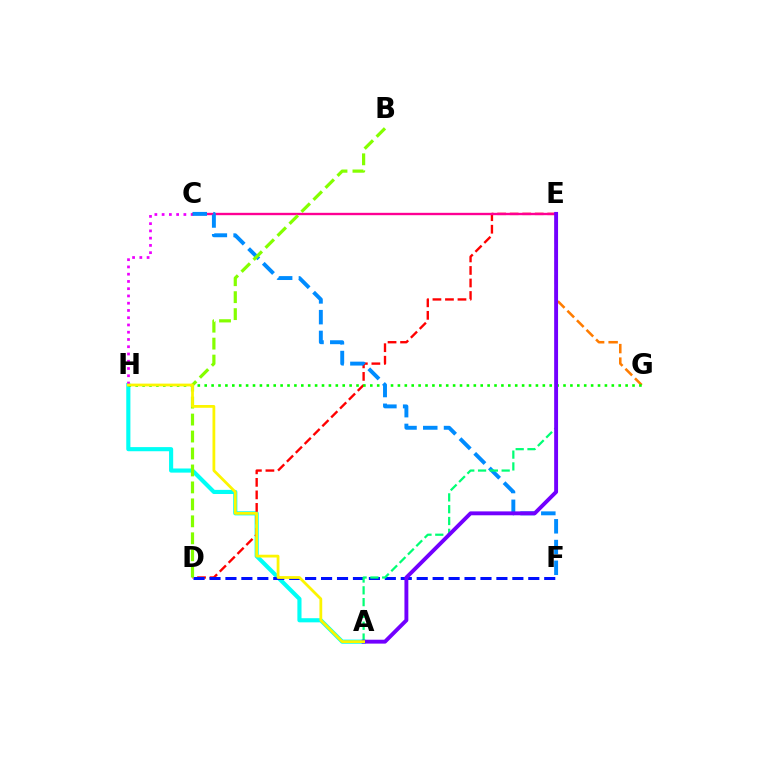{('A', 'H'): [{'color': '#00fff6', 'line_style': 'solid', 'thickness': 2.97}, {'color': '#fcf500', 'line_style': 'solid', 'thickness': 2.0}], ('D', 'E'): [{'color': '#ff0000', 'line_style': 'dashed', 'thickness': 1.7}], ('C', 'H'): [{'color': '#ee00ff', 'line_style': 'dotted', 'thickness': 1.97}], ('E', 'G'): [{'color': '#ff7c00', 'line_style': 'dashed', 'thickness': 1.84}], ('C', 'E'): [{'color': '#ff0094', 'line_style': 'solid', 'thickness': 1.7}], ('G', 'H'): [{'color': '#08ff00', 'line_style': 'dotted', 'thickness': 1.87}], ('D', 'F'): [{'color': '#0010ff', 'line_style': 'dashed', 'thickness': 2.17}], ('C', 'F'): [{'color': '#008cff', 'line_style': 'dashed', 'thickness': 2.82}], ('A', 'E'): [{'color': '#00ff74', 'line_style': 'dashed', 'thickness': 1.6}, {'color': '#7200ff', 'line_style': 'solid', 'thickness': 2.8}], ('B', 'D'): [{'color': '#84ff00', 'line_style': 'dashed', 'thickness': 2.3}]}